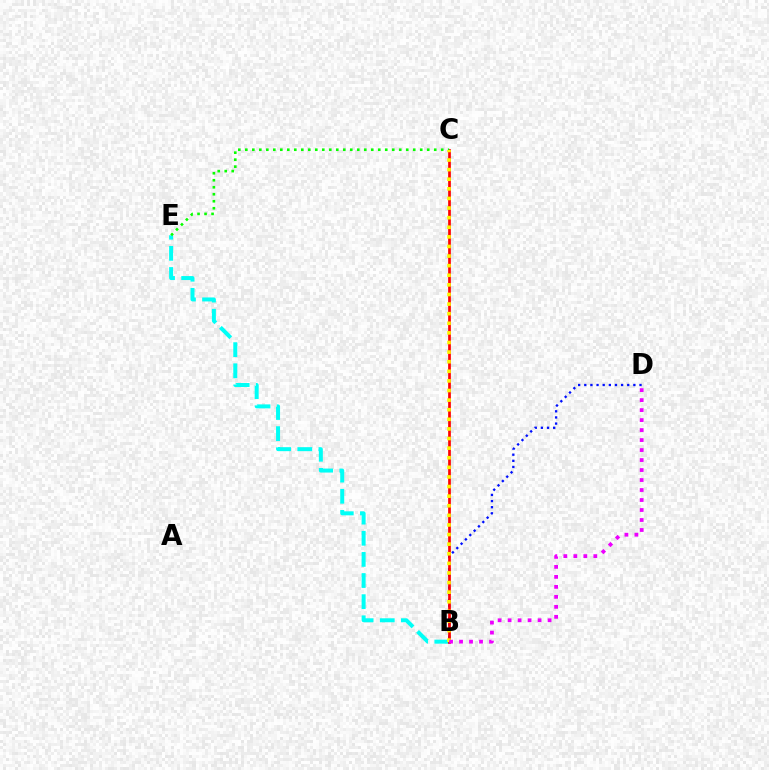{('B', 'E'): [{'color': '#00fff6', 'line_style': 'dashed', 'thickness': 2.87}], ('B', 'D'): [{'color': '#0010ff', 'line_style': 'dotted', 'thickness': 1.67}, {'color': '#ee00ff', 'line_style': 'dotted', 'thickness': 2.71}], ('B', 'C'): [{'color': '#ff0000', 'line_style': 'solid', 'thickness': 1.95}, {'color': '#fcf500', 'line_style': 'dotted', 'thickness': 2.61}], ('C', 'E'): [{'color': '#08ff00', 'line_style': 'dotted', 'thickness': 1.9}]}